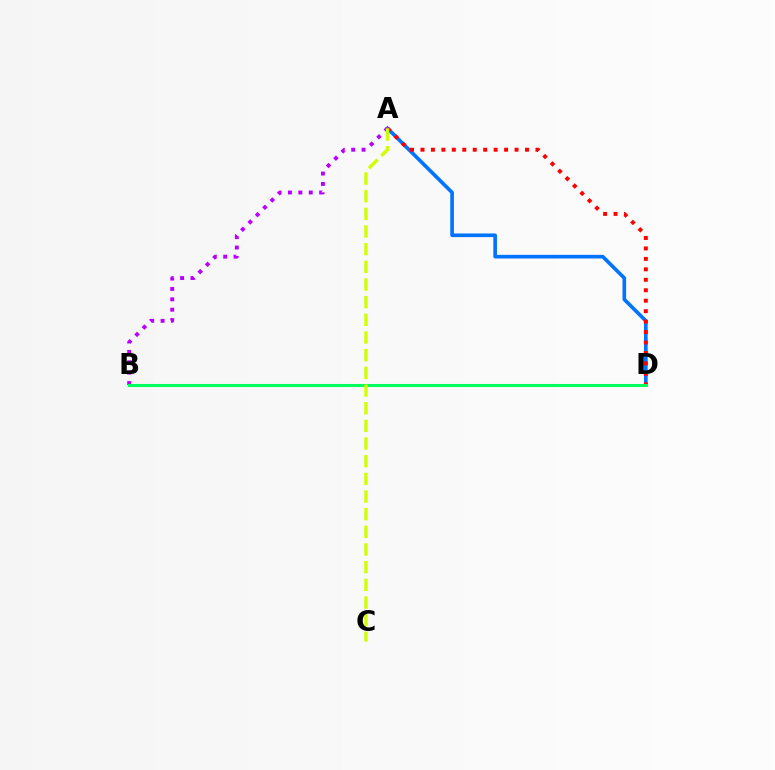{('A', 'D'): [{'color': '#0074ff', 'line_style': 'solid', 'thickness': 2.62}, {'color': '#ff0000', 'line_style': 'dotted', 'thickness': 2.84}], ('A', 'B'): [{'color': '#b900ff', 'line_style': 'dotted', 'thickness': 2.82}], ('B', 'D'): [{'color': '#00ff5c', 'line_style': 'solid', 'thickness': 2.19}], ('A', 'C'): [{'color': '#d1ff00', 'line_style': 'dashed', 'thickness': 2.4}]}